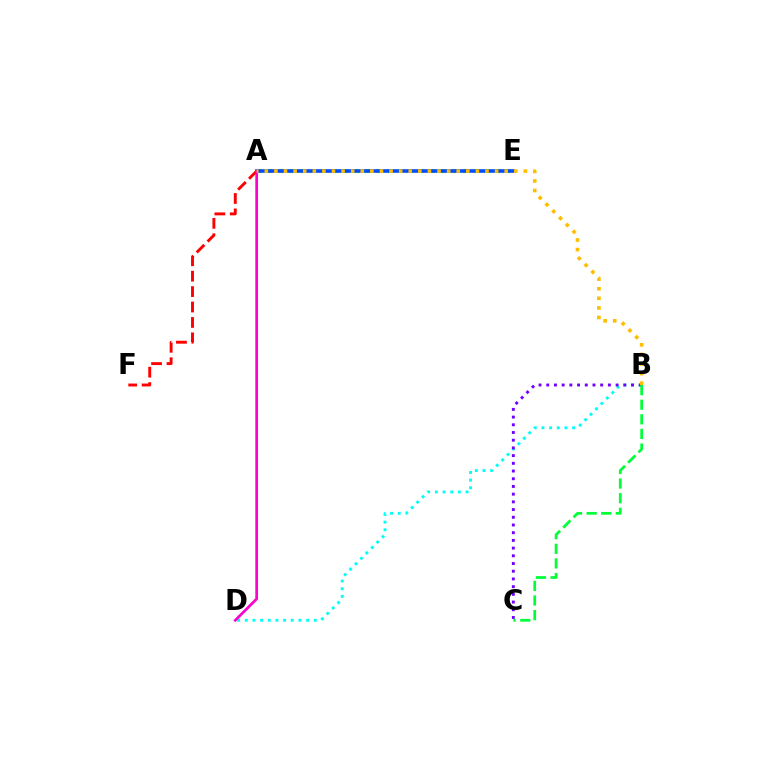{('A', 'E'): [{'color': '#84ff00', 'line_style': 'dotted', 'thickness': 2.95}, {'color': '#004bff', 'line_style': 'solid', 'thickness': 2.59}], ('B', 'D'): [{'color': '#00fff6', 'line_style': 'dotted', 'thickness': 2.08}], ('B', 'C'): [{'color': '#7200ff', 'line_style': 'dotted', 'thickness': 2.09}, {'color': '#00ff39', 'line_style': 'dashed', 'thickness': 1.99}], ('A', 'F'): [{'color': '#ff0000', 'line_style': 'dashed', 'thickness': 2.09}], ('A', 'D'): [{'color': '#ff00cf', 'line_style': 'solid', 'thickness': 1.96}], ('A', 'B'): [{'color': '#ffbd00', 'line_style': 'dotted', 'thickness': 2.61}]}